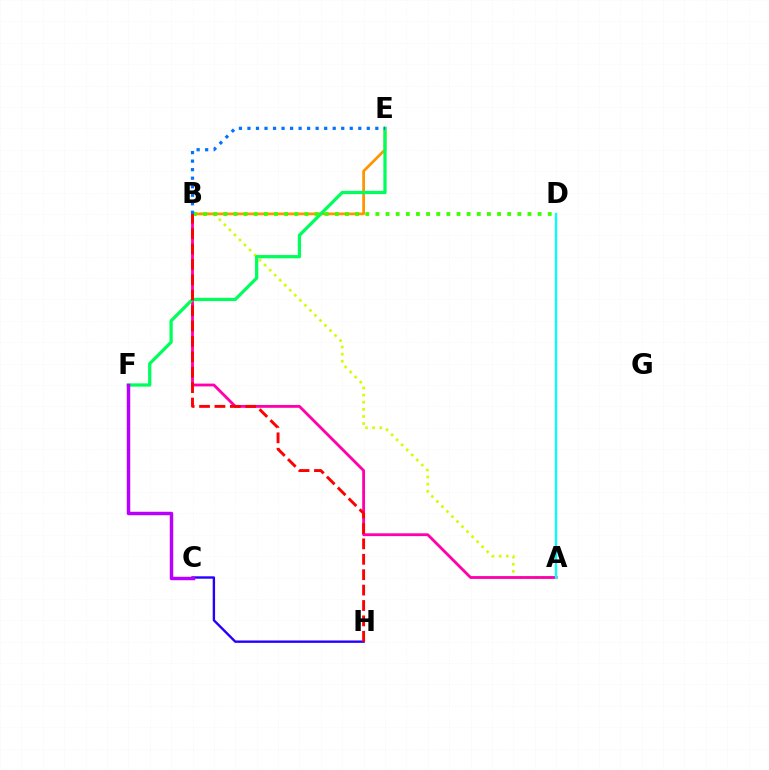{('A', 'B'): [{'color': '#d1ff00', 'line_style': 'dotted', 'thickness': 1.93}, {'color': '#ff00ac', 'line_style': 'solid', 'thickness': 2.03}], ('B', 'E'): [{'color': '#ff9400', 'line_style': 'solid', 'thickness': 1.98}, {'color': '#0074ff', 'line_style': 'dotted', 'thickness': 2.32}], ('C', 'H'): [{'color': '#2500ff', 'line_style': 'solid', 'thickness': 1.71}], ('E', 'F'): [{'color': '#00ff5c', 'line_style': 'solid', 'thickness': 2.35}], ('C', 'F'): [{'color': '#b900ff', 'line_style': 'solid', 'thickness': 2.49}], ('B', 'D'): [{'color': '#3dff00', 'line_style': 'dotted', 'thickness': 2.75}], ('A', 'D'): [{'color': '#00fff6', 'line_style': 'solid', 'thickness': 1.66}], ('B', 'H'): [{'color': '#ff0000', 'line_style': 'dashed', 'thickness': 2.09}]}